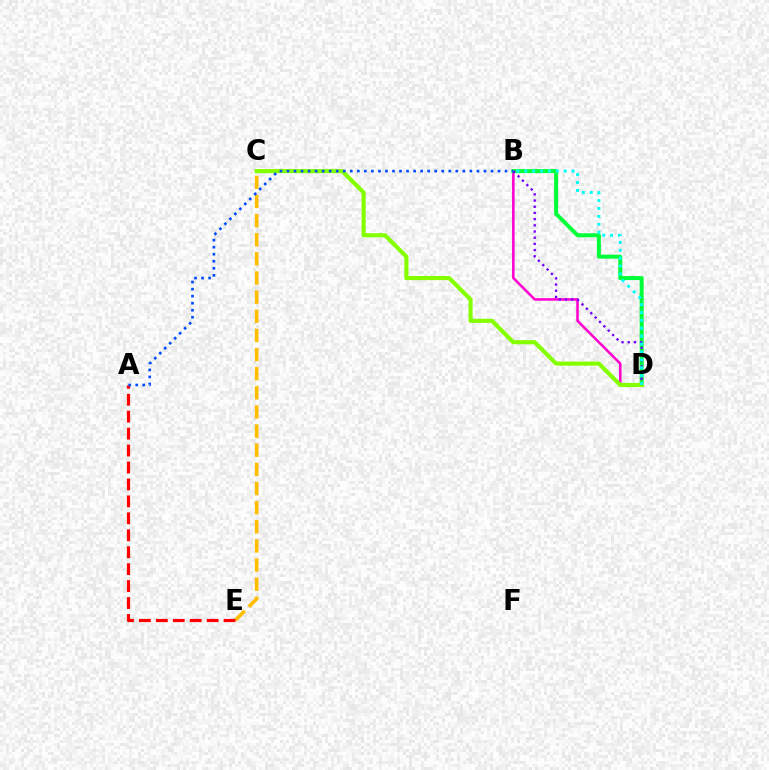{('B', 'D'): [{'color': '#ff00cf', 'line_style': 'solid', 'thickness': 1.83}, {'color': '#00ff39', 'line_style': 'solid', 'thickness': 2.87}, {'color': '#7200ff', 'line_style': 'dotted', 'thickness': 1.68}, {'color': '#00fff6', 'line_style': 'dotted', 'thickness': 2.14}], ('C', 'D'): [{'color': '#84ff00', 'line_style': 'solid', 'thickness': 2.95}], ('C', 'E'): [{'color': '#ffbd00', 'line_style': 'dashed', 'thickness': 2.6}], ('A', 'E'): [{'color': '#ff0000', 'line_style': 'dashed', 'thickness': 2.3}], ('A', 'B'): [{'color': '#004bff', 'line_style': 'dotted', 'thickness': 1.91}]}